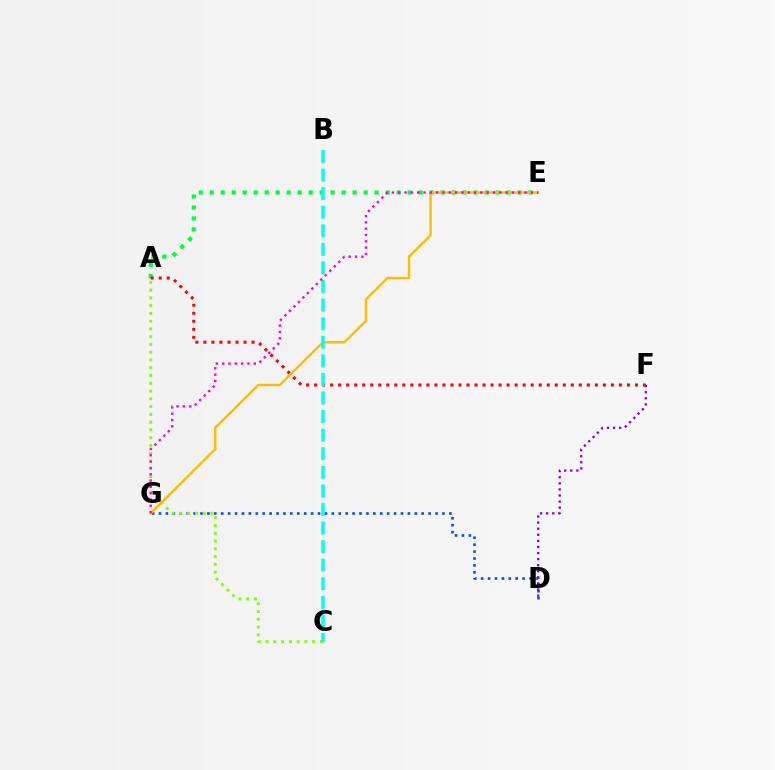{('A', 'E'): [{'color': '#00ff39', 'line_style': 'dotted', 'thickness': 2.99}], ('D', 'G'): [{'color': '#004bff', 'line_style': 'dotted', 'thickness': 1.88}], ('D', 'F'): [{'color': '#7200ff', 'line_style': 'dotted', 'thickness': 1.65}], ('A', 'C'): [{'color': '#84ff00', 'line_style': 'dotted', 'thickness': 2.11}], ('A', 'F'): [{'color': '#ff0000', 'line_style': 'dotted', 'thickness': 2.18}], ('E', 'G'): [{'color': '#ffbd00', 'line_style': 'solid', 'thickness': 1.76}, {'color': '#ff00cf', 'line_style': 'dotted', 'thickness': 1.72}], ('B', 'C'): [{'color': '#00fff6', 'line_style': 'dashed', 'thickness': 2.52}]}